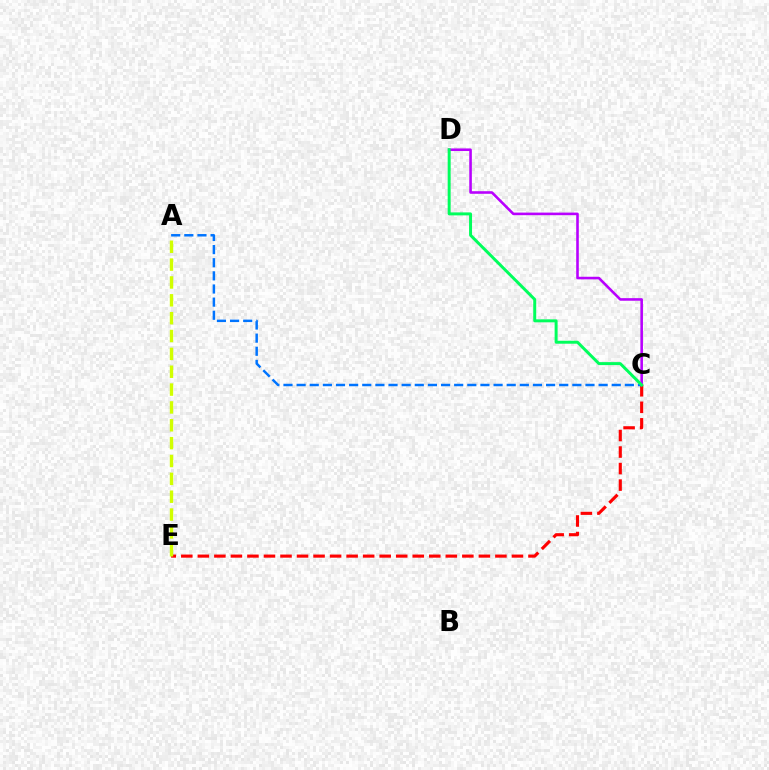{('C', 'D'): [{'color': '#b900ff', 'line_style': 'solid', 'thickness': 1.86}, {'color': '#00ff5c', 'line_style': 'solid', 'thickness': 2.14}], ('C', 'E'): [{'color': '#ff0000', 'line_style': 'dashed', 'thickness': 2.25}], ('A', 'E'): [{'color': '#d1ff00', 'line_style': 'dashed', 'thickness': 2.43}], ('A', 'C'): [{'color': '#0074ff', 'line_style': 'dashed', 'thickness': 1.78}]}